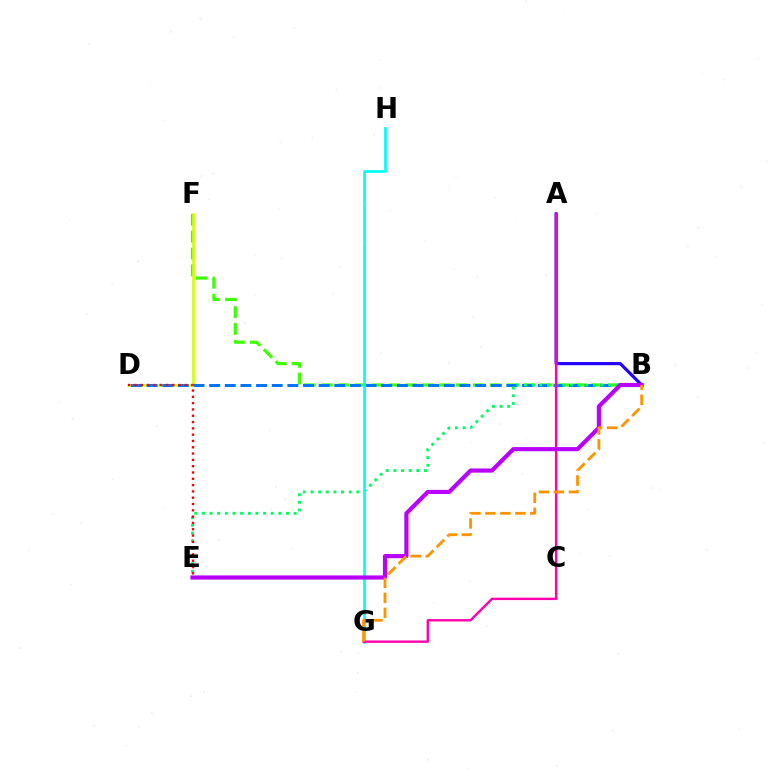{('B', 'F'): [{'color': '#3dff00', 'line_style': 'dashed', 'thickness': 2.29}], ('A', 'B'): [{'color': '#2500ff', 'line_style': 'solid', 'thickness': 2.28}], ('D', 'F'): [{'color': '#d1ff00', 'line_style': 'solid', 'thickness': 1.88}], ('B', 'D'): [{'color': '#0074ff', 'line_style': 'dashed', 'thickness': 2.13}], ('B', 'E'): [{'color': '#00ff5c', 'line_style': 'dotted', 'thickness': 2.08}, {'color': '#b900ff', 'line_style': 'solid', 'thickness': 2.99}], ('D', 'E'): [{'color': '#ff0000', 'line_style': 'dotted', 'thickness': 1.71}], ('G', 'H'): [{'color': '#00fff6', 'line_style': 'solid', 'thickness': 1.95}], ('A', 'G'): [{'color': '#ff00ac', 'line_style': 'solid', 'thickness': 1.72}], ('B', 'G'): [{'color': '#ff9400', 'line_style': 'dashed', 'thickness': 2.04}]}